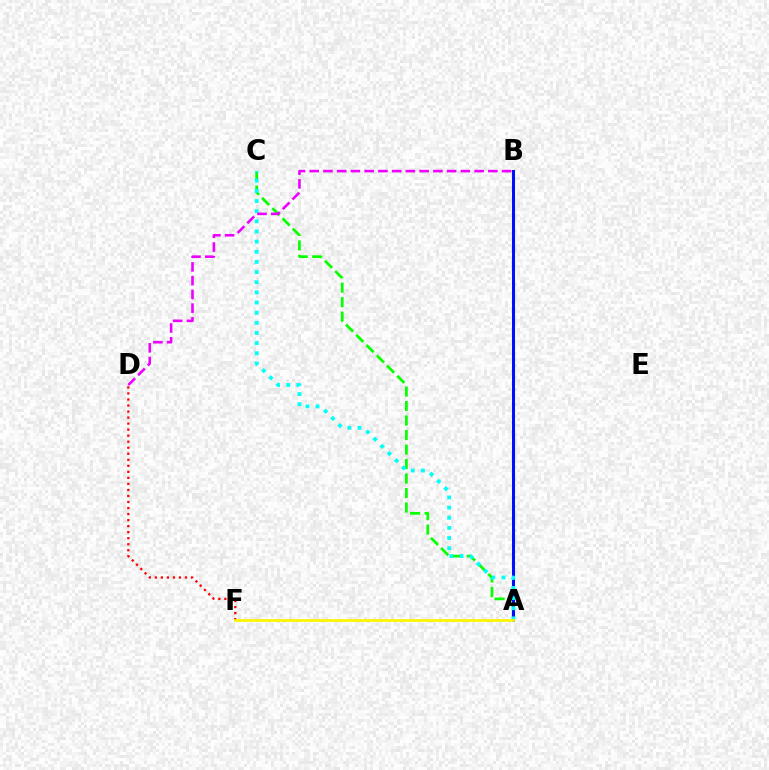{('D', 'F'): [{'color': '#ff0000', 'line_style': 'dotted', 'thickness': 1.64}], ('A', 'C'): [{'color': '#08ff00', 'line_style': 'dashed', 'thickness': 1.97}, {'color': '#00fff6', 'line_style': 'dotted', 'thickness': 2.76}], ('A', 'B'): [{'color': '#0010ff', 'line_style': 'solid', 'thickness': 2.2}], ('B', 'D'): [{'color': '#ee00ff', 'line_style': 'dashed', 'thickness': 1.87}], ('A', 'F'): [{'color': '#fcf500', 'line_style': 'solid', 'thickness': 1.98}]}